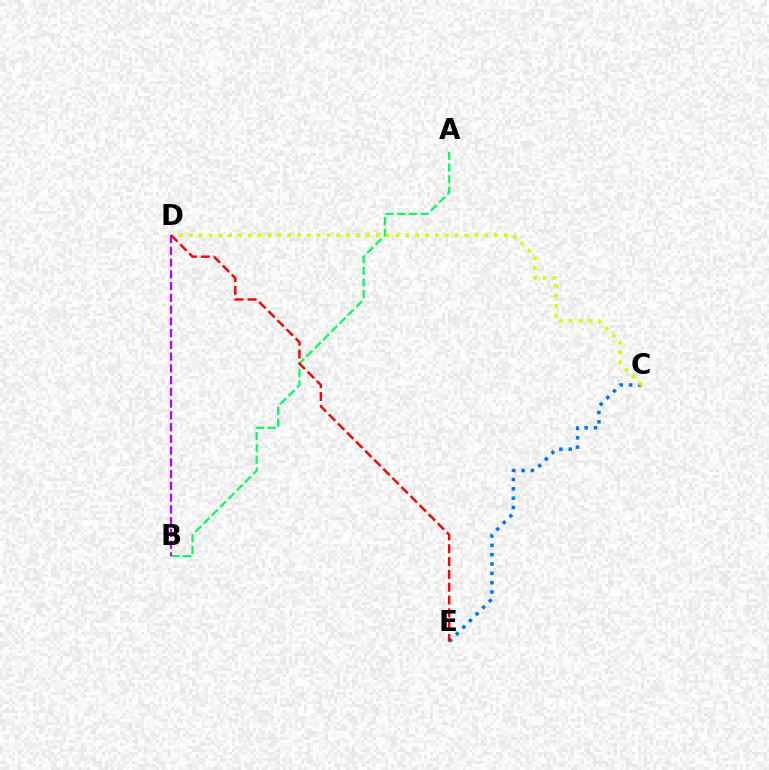{('A', 'B'): [{'color': '#00ff5c', 'line_style': 'dashed', 'thickness': 1.59}], ('C', 'E'): [{'color': '#0074ff', 'line_style': 'dotted', 'thickness': 2.54}], ('C', 'D'): [{'color': '#d1ff00', 'line_style': 'dotted', 'thickness': 2.68}], ('B', 'D'): [{'color': '#b900ff', 'line_style': 'dashed', 'thickness': 1.6}], ('D', 'E'): [{'color': '#ff0000', 'line_style': 'dashed', 'thickness': 1.74}]}